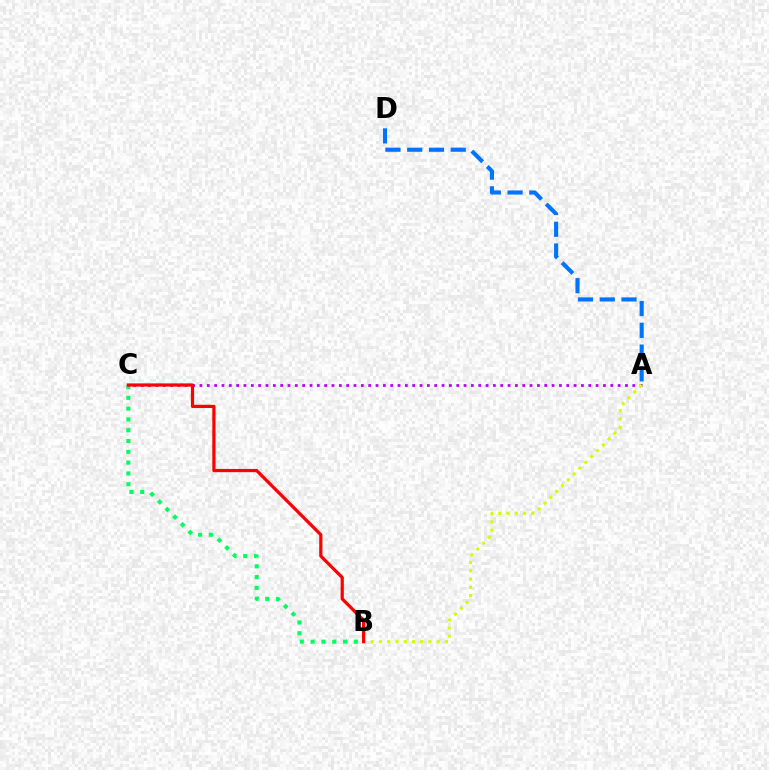{('B', 'C'): [{'color': '#00ff5c', 'line_style': 'dotted', 'thickness': 2.93}, {'color': '#ff0000', 'line_style': 'solid', 'thickness': 2.31}], ('A', 'C'): [{'color': '#b900ff', 'line_style': 'dotted', 'thickness': 1.99}], ('A', 'B'): [{'color': '#d1ff00', 'line_style': 'dotted', 'thickness': 2.24}], ('A', 'D'): [{'color': '#0074ff', 'line_style': 'dashed', 'thickness': 2.96}]}